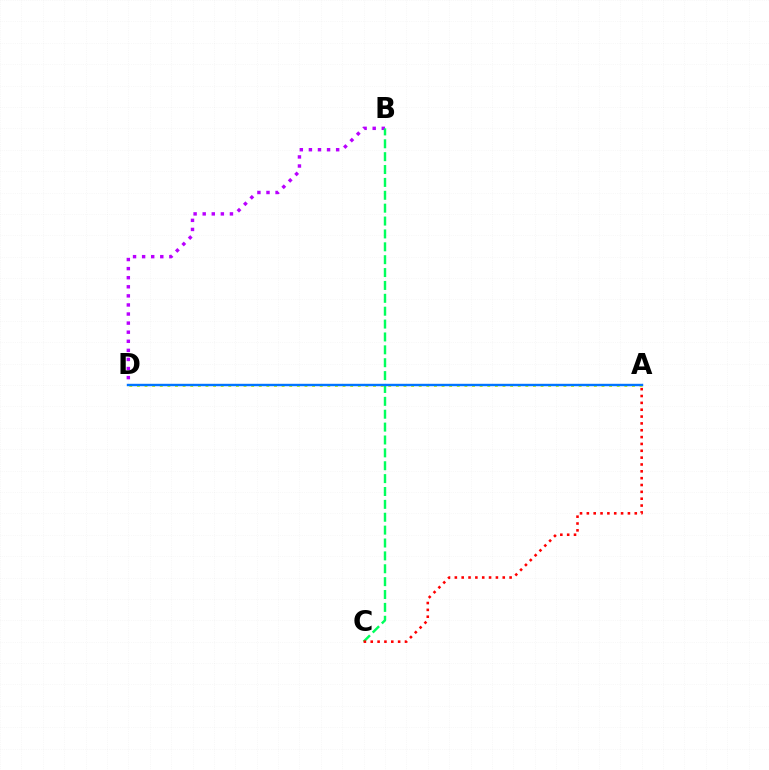{('B', 'D'): [{'color': '#b900ff', 'line_style': 'dotted', 'thickness': 2.47}], ('A', 'D'): [{'color': '#d1ff00', 'line_style': 'dotted', 'thickness': 2.07}, {'color': '#0074ff', 'line_style': 'solid', 'thickness': 1.75}], ('B', 'C'): [{'color': '#00ff5c', 'line_style': 'dashed', 'thickness': 1.75}], ('A', 'C'): [{'color': '#ff0000', 'line_style': 'dotted', 'thickness': 1.86}]}